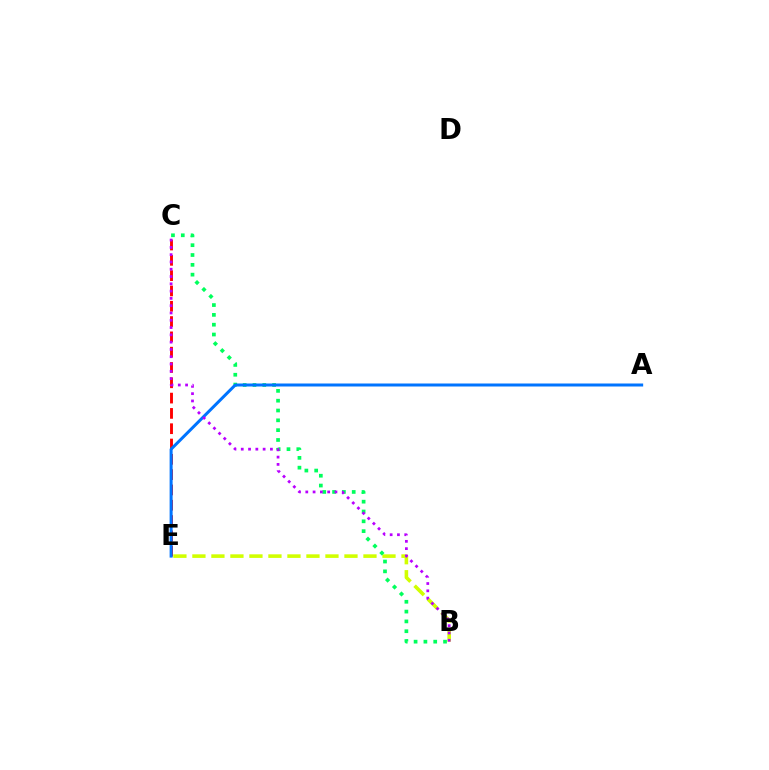{('B', 'E'): [{'color': '#d1ff00', 'line_style': 'dashed', 'thickness': 2.58}], ('C', 'E'): [{'color': '#ff0000', 'line_style': 'dashed', 'thickness': 2.08}], ('B', 'C'): [{'color': '#00ff5c', 'line_style': 'dotted', 'thickness': 2.67}, {'color': '#b900ff', 'line_style': 'dotted', 'thickness': 1.98}], ('A', 'E'): [{'color': '#0074ff', 'line_style': 'solid', 'thickness': 2.16}]}